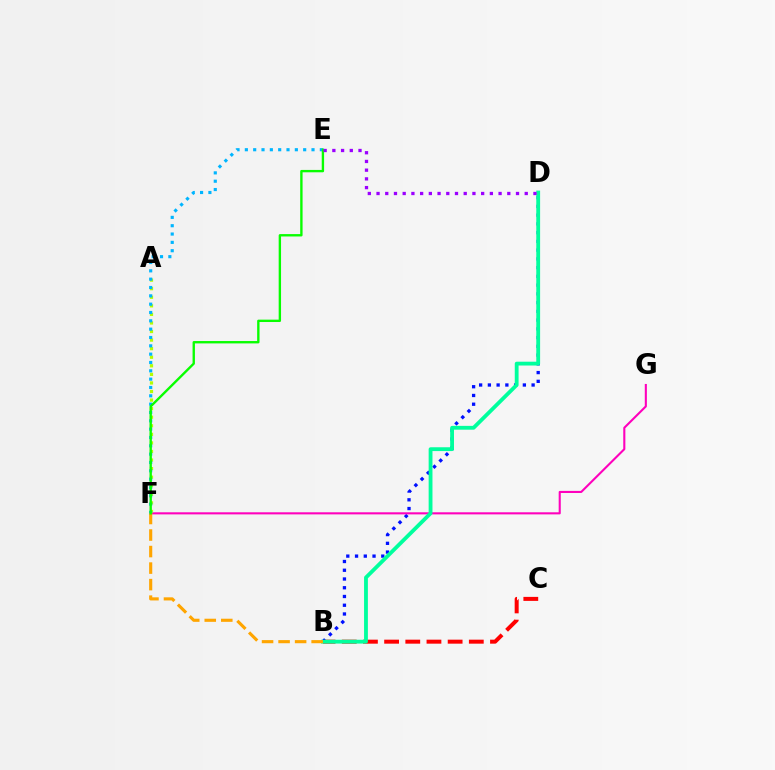{('B', 'C'): [{'color': '#ff0000', 'line_style': 'dashed', 'thickness': 2.88}], ('B', 'D'): [{'color': '#0010ff', 'line_style': 'dotted', 'thickness': 2.38}, {'color': '#00ff9d', 'line_style': 'solid', 'thickness': 2.75}], ('F', 'G'): [{'color': '#ff00bd', 'line_style': 'solid', 'thickness': 1.51}], ('A', 'F'): [{'color': '#b3ff00', 'line_style': 'dotted', 'thickness': 2.33}], ('E', 'F'): [{'color': '#00b5ff', 'line_style': 'dotted', 'thickness': 2.26}, {'color': '#08ff00', 'line_style': 'solid', 'thickness': 1.71}], ('B', 'F'): [{'color': '#ffa500', 'line_style': 'dashed', 'thickness': 2.25}], ('D', 'E'): [{'color': '#9b00ff', 'line_style': 'dotted', 'thickness': 2.37}]}